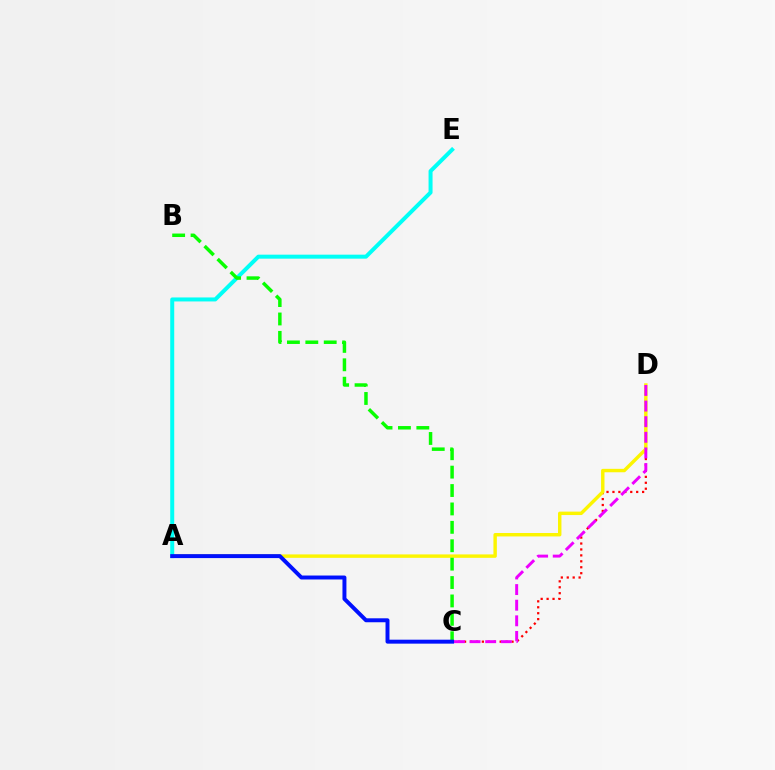{('C', 'D'): [{'color': '#ff0000', 'line_style': 'dotted', 'thickness': 1.61}, {'color': '#ee00ff', 'line_style': 'dashed', 'thickness': 2.12}], ('A', 'D'): [{'color': '#fcf500', 'line_style': 'solid', 'thickness': 2.47}], ('A', 'E'): [{'color': '#00fff6', 'line_style': 'solid', 'thickness': 2.87}], ('B', 'C'): [{'color': '#08ff00', 'line_style': 'dashed', 'thickness': 2.5}], ('A', 'C'): [{'color': '#0010ff', 'line_style': 'solid', 'thickness': 2.85}]}